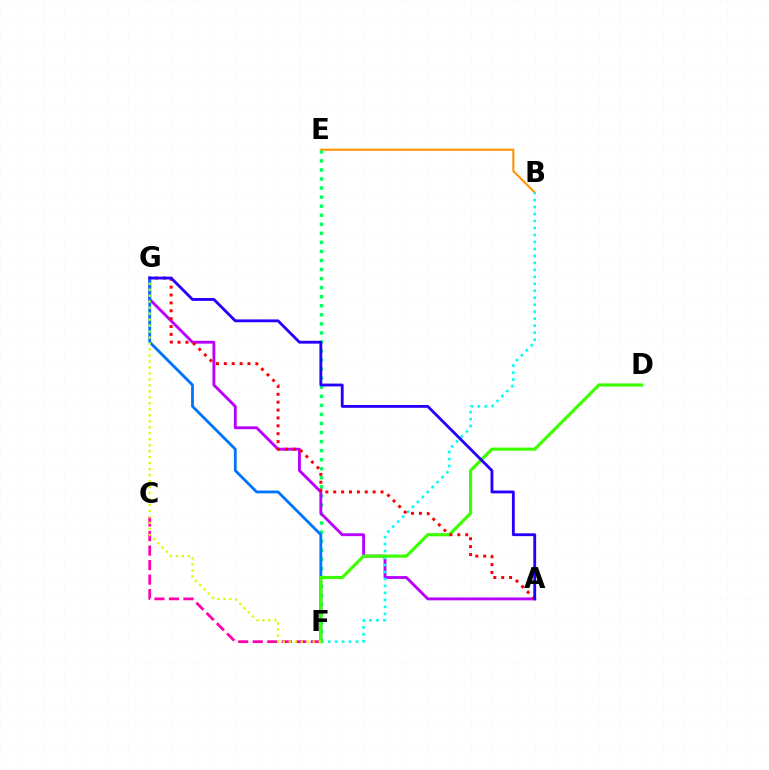{('B', 'E'): [{'color': '#ff9400', 'line_style': 'solid', 'thickness': 1.51}], ('E', 'F'): [{'color': '#00ff5c', 'line_style': 'dotted', 'thickness': 2.46}], ('A', 'G'): [{'color': '#b900ff', 'line_style': 'solid', 'thickness': 2.06}, {'color': '#ff0000', 'line_style': 'dotted', 'thickness': 2.14}, {'color': '#2500ff', 'line_style': 'solid', 'thickness': 2.04}], ('F', 'G'): [{'color': '#0074ff', 'line_style': 'solid', 'thickness': 2.03}, {'color': '#d1ff00', 'line_style': 'dotted', 'thickness': 1.62}], ('B', 'F'): [{'color': '#00fff6', 'line_style': 'dotted', 'thickness': 1.9}], ('C', 'F'): [{'color': '#ff00ac', 'line_style': 'dashed', 'thickness': 1.97}], ('D', 'F'): [{'color': '#3dff00', 'line_style': 'solid', 'thickness': 2.28}]}